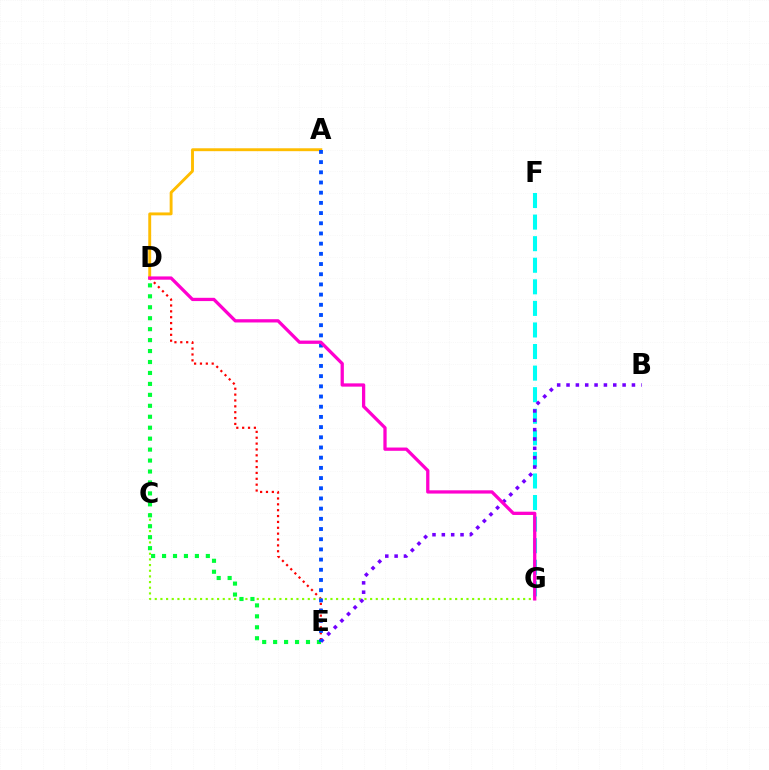{('D', 'E'): [{'color': '#ff0000', 'line_style': 'dotted', 'thickness': 1.59}, {'color': '#00ff39', 'line_style': 'dotted', 'thickness': 2.97}], ('A', 'D'): [{'color': '#ffbd00', 'line_style': 'solid', 'thickness': 2.09}], ('C', 'G'): [{'color': '#84ff00', 'line_style': 'dotted', 'thickness': 1.54}], ('F', 'G'): [{'color': '#00fff6', 'line_style': 'dashed', 'thickness': 2.93}], ('B', 'E'): [{'color': '#7200ff', 'line_style': 'dotted', 'thickness': 2.54}], ('A', 'E'): [{'color': '#004bff', 'line_style': 'dotted', 'thickness': 2.77}], ('D', 'G'): [{'color': '#ff00cf', 'line_style': 'solid', 'thickness': 2.36}]}